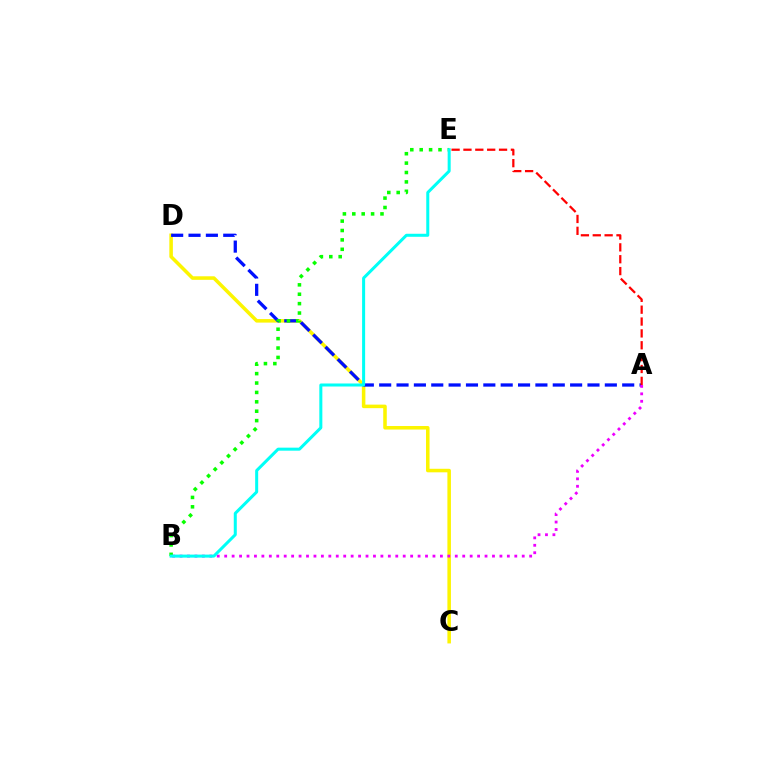{('C', 'D'): [{'color': '#fcf500', 'line_style': 'solid', 'thickness': 2.55}], ('A', 'D'): [{'color': '#0010ff', 'line_style': 'dashed', 'thickness': 2.36}], ('A', 'E'): [{'color': '#ff0000', 'line_style': 'dashed', 'thickness': 1.61}], ('A', 'B'): [{'color': '#ee00ff', 'line_style': 'dotted', 'thickness': 2.02}], ('B', 'E'): [{'color': '#08ff00', 'line_style': 'dotted', 'thickness': 2.55}, {'color': '#00fff6', 'line_style': 'solid', 'thickness': 2.18}]}